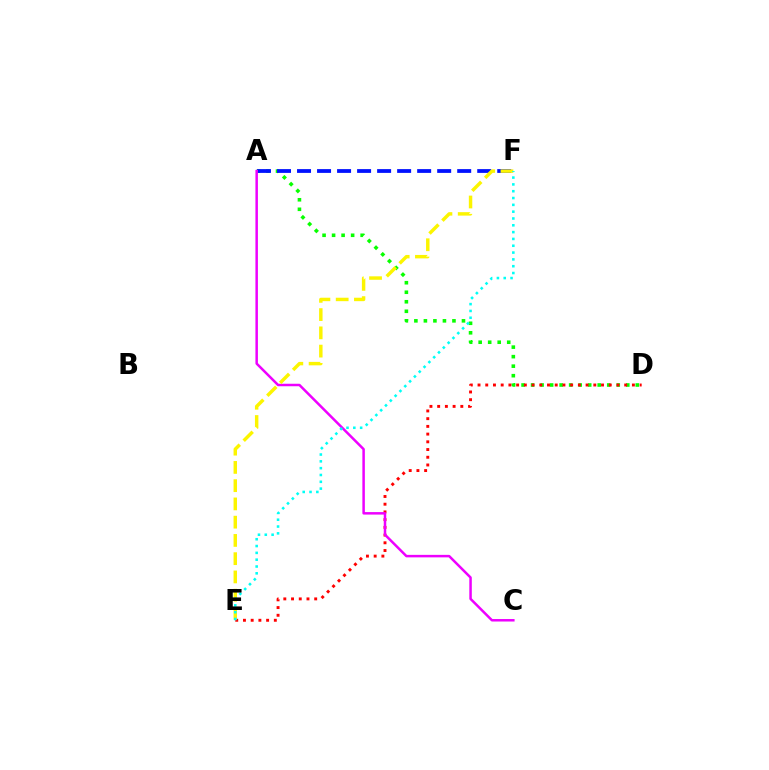{('A', 'D'): [{'color': '#08ff00', 'line_style': 'dotted', 'thickness': 2.59}], ('A', 'F'): [{'color': '#0010ff', 'line_style': 'dashed', 'thickness': 2.72}], ('D', 'E'): [{'color': '#ff0000', 'line_style': 'dotted', 'thickness': 2.1}], ('A', 'C'): [{'color': '#ee00ff', 'line_style': 'solid', 'thickness': 1.8}], ('E', 'F'): [{'color': '#fcf500', 'line_style': 'dashed', 'thickness': 2.48}, {'color': '#00fff6', 'line_style': 'dotted', 'thickness': 1.85}]}